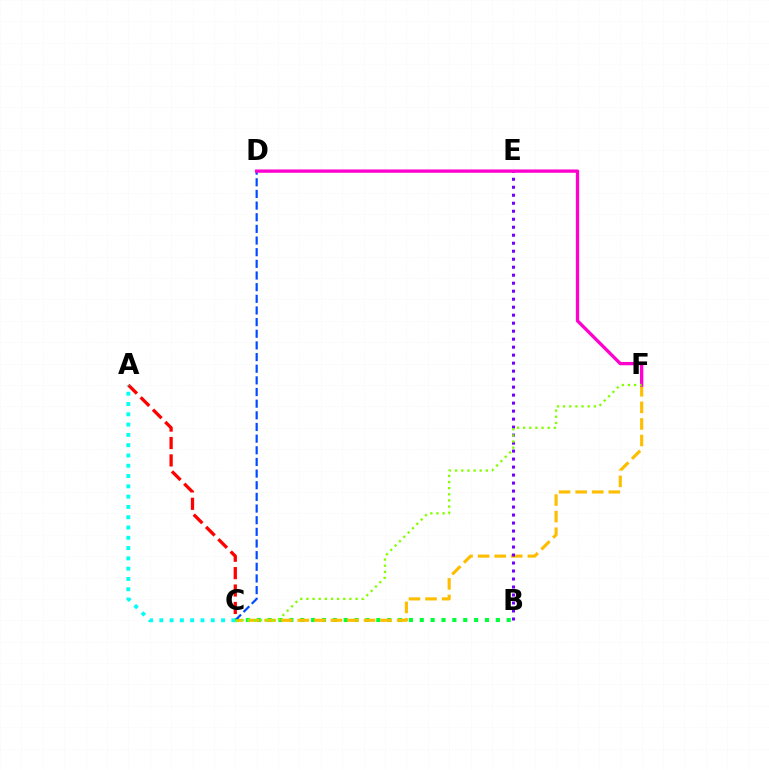{('A', 'C'): [{'color': '#ff0000', 'line_style': 'dashed', 'thickness': 2.37}, {'color': '#00fff6', 'line_style': 'dotted', 'thickness': 2.8}], ('B', 'C'): [{'color': '#00ff39', 'line_style': 'dotted', 'thickness': 2.95}], ('C', 'F'): [{'color': '#ffbd00', 'line_style': 'dashed', 'thickness': 2.25}, {'color': '#84ff00', 'line_style': 'dotted', 'thickness': 1.67}], ('C', 'D'): [{'color': '#004bff', 'line_style': 'dashed', 'thickness': 1.58}], ('B', 'E'): [{'color': '#7200ff', 'line_style': 'dotted', 'thickness': 2.17}], ('D', 'F'): [{'color': '#ff00cf', 'line_style': 'solid', 'thickness': 2.38}]}